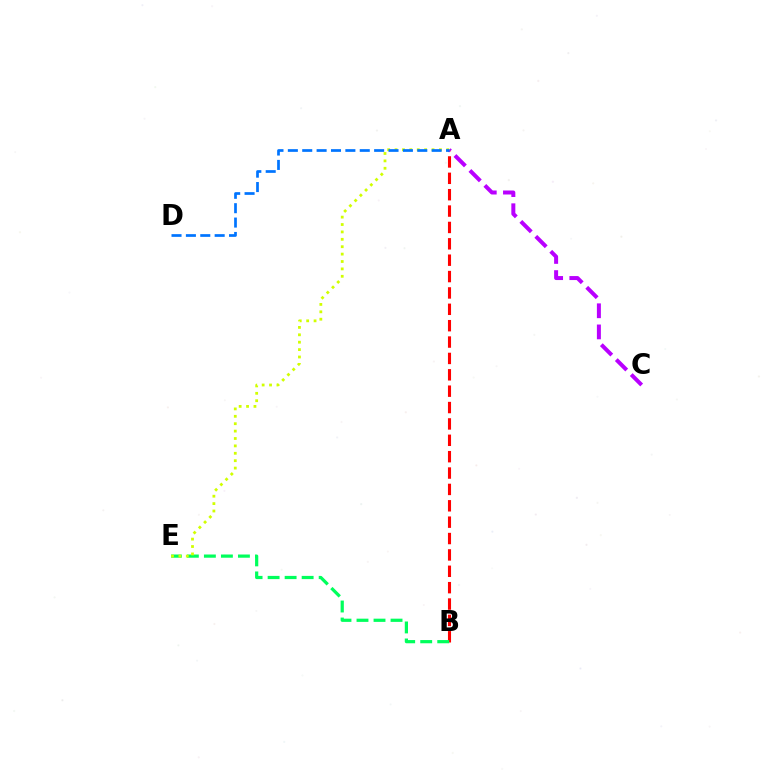{('A', 'B'): [{'color': '#ff0000', 'line_style': 'dashed', 'thickness': 2.22}], ('A', 'C'): [{'color': '#b900ff', 'line_style': 'dashed', 'thickness': 2.87}], ('B', 'E'): [{'color': '#00ff5c', 'line_style': 'dashed', 'thickness': 2.31}], ('A', 'E'): [{'color': '#d1ff00', 'line_style': 'dotted', 'thickness': 2.01}], ('A', 'D'): [{'color': '#0074ff', 'line_style': 'dashed', 'thickness': 1.95}]}